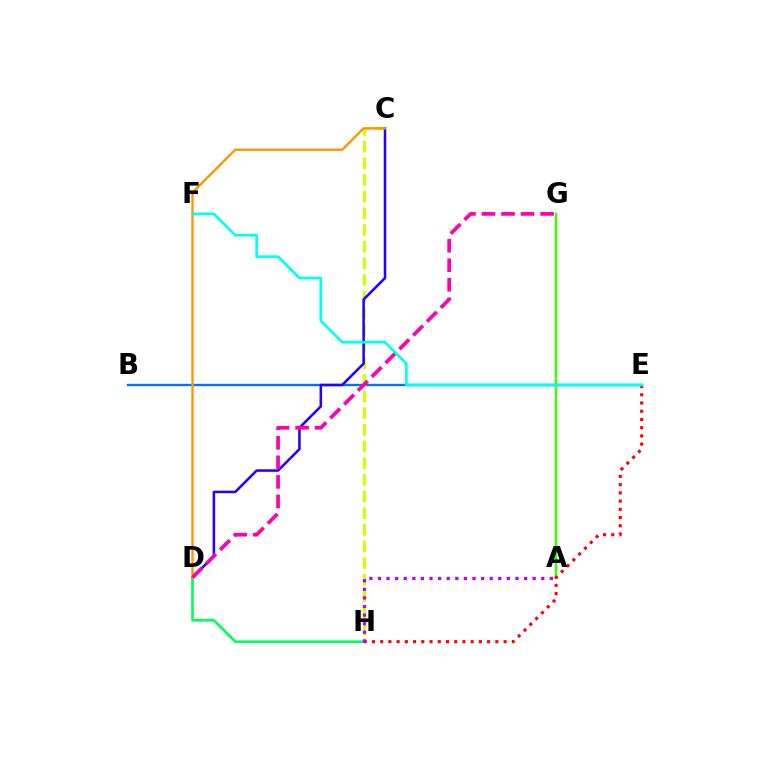{('B', 'E'): [{'color': '#0074ff', 'line_style': 'solid', 'thickness': 1.7}], ('C', 'H'): [{'color': '#d1ff00', 'line_style': 'dashed', 'thickness': 2.26}], ('C', 'D'): [{'color': '#2500ff', 'line_style': 'solid', 'thickness': 1.83}, {'color': '#ff9400', 'line_style': 'solid', 'thickness': 1.68}], ('D', 'H'): [{'color': '#00ff5c', 'line_style': 'solid', 'thickness': 1.89}], ('A', 'G'): [{'color': '#3dff00', 'line_style': 'solid', 'thickness': 1.79}], ('D', 'G'): [{'color': '#ff00ac', 'line_style': 'dashed', 'thickness': 2.65}], ('E', 'H'): [{'color': '#ff0000', 'line_style': 'dotted', 'thickness': 2.24}], ('E', 'F'): [{'color': '#00fff6', 'line_style': 'solid', 'thickness': 1.95}], ('A', 'H'): [{'color': '#b900ff', 'line_style': 'dotted', 'thickness': 2.34}]}